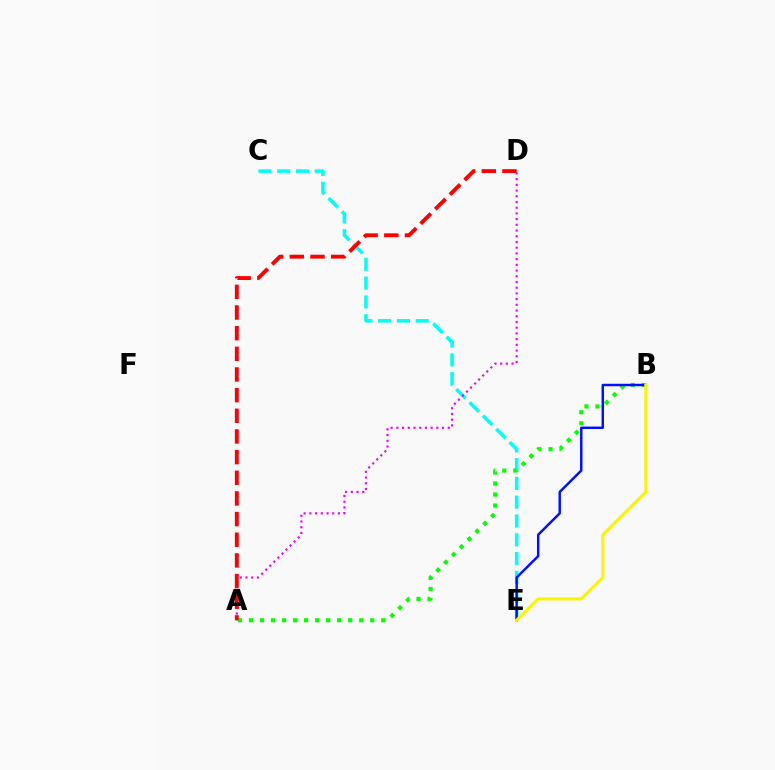{('C', 'E'): [{'color': '#00fff6', 'line_style': 'dashed', 'thickness': 2.55}], ('A', 'B'): [{'color': '#08ff00', 'line_style': 'dotted', 'thickness': 2.99}], ('A', 'D'): [{'color': '#ee00ff', 'line_style': 'dotted', 'thickness': 1.55}, {'color': '#ff0000', 'line_style': 'dashed', 'thickness': 2.81}], ('B', 'E'): [{'color': '#0010ff', 'line_style': 'solid', 'thickness': 1.77}, {'color': '#fcf500', 'line_style': 'solid', 'thickness': 2.24}]}